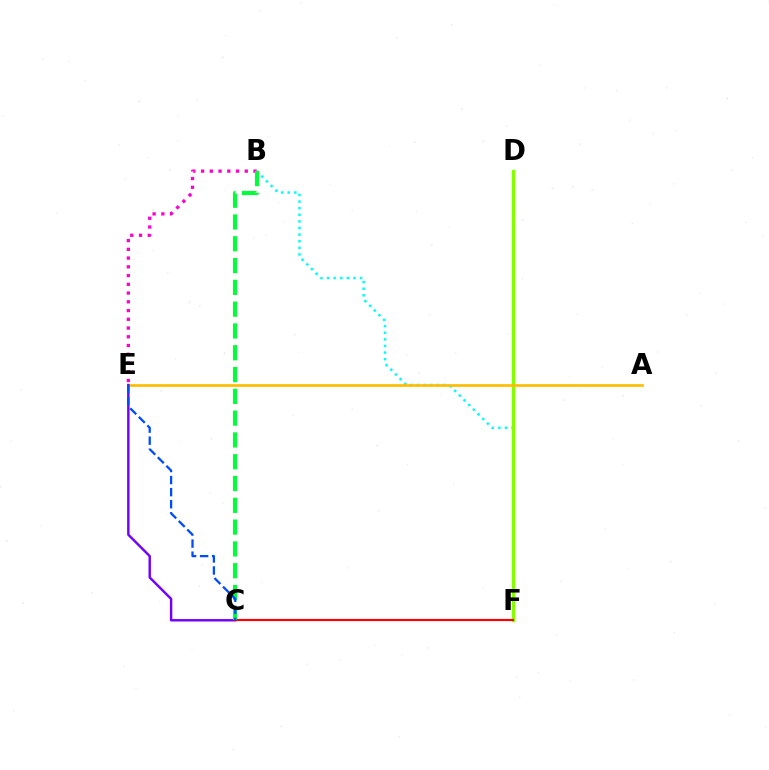{('B', 'E'): [{'color': '#ff00cf', 'line_style': 'dotted', 'thickness': 2.38}], ('B', 'F'): [{'color': '#00fff6', 'line_style': 'dotted', 'thickness': 1.8}], ('D', 'F'): [{'color': '#84ff00', 'line_style': 'solid', 'thickness': 2.45}], ('A', 'E'): [{'color': '#ffbd00', 'line_style': 'solid', 'thickness': 1.94}], ('C', 'E'): [{'color': '#7200ff', 'line_style': 'solid', 'thickness': 1.75}, {'color': '#004bff', 'line_style': 'dashed', 'thickness': 1.64}], ('C', 'F'): [{'color': '#ff0000', 'line_style': 'solid', 'thickness': 1.55}], ('B', 'C'): [{'color': '#00ff39', 'line_style': 'dashed', 'thickness': 2.96}]}